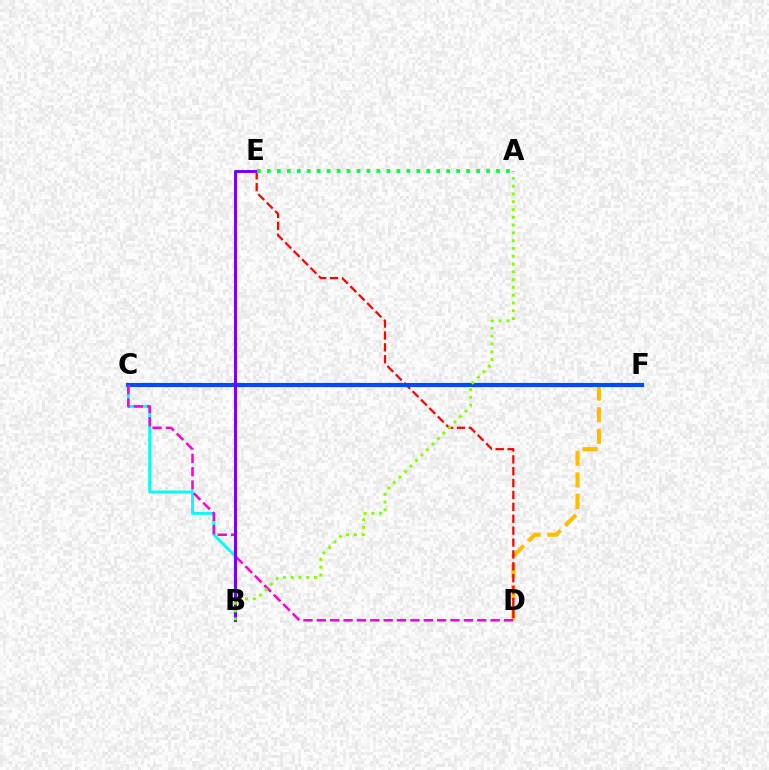{('B', 'C'): [{'color': '#00fff6', 'line_style': 'solid', 'thickness': 2.08}], ('D', 'F'): [{'color': '#ffbd00', 'line_style': 'dashed', 'thickness': 2.94}], ('D', 'E'): [{'color': '#ff0000', 'line_style': 'dashed', 'thickness': 1.61}], ('C', 'F'): [{'color': '#004bff', 'line_style': 'solid', 'thickness': 2.98}], ('C', 'D'): [{'color': '#ff00cf', 'line_style': 'dashed', 'thickness': 1.82}], ('B', 'E'): [{'color': '#7200ff', 'line_style': 'solid', 'thickness': 2.11}], ('A', 'B'): [{'color': '#84ff00', 'line_style': 'dotted', 'thickness': 2.12}], ('A', 'E'): [{'color': '#00ff39', 'line_style': 'dotted', 'thickness': 2.71}]}